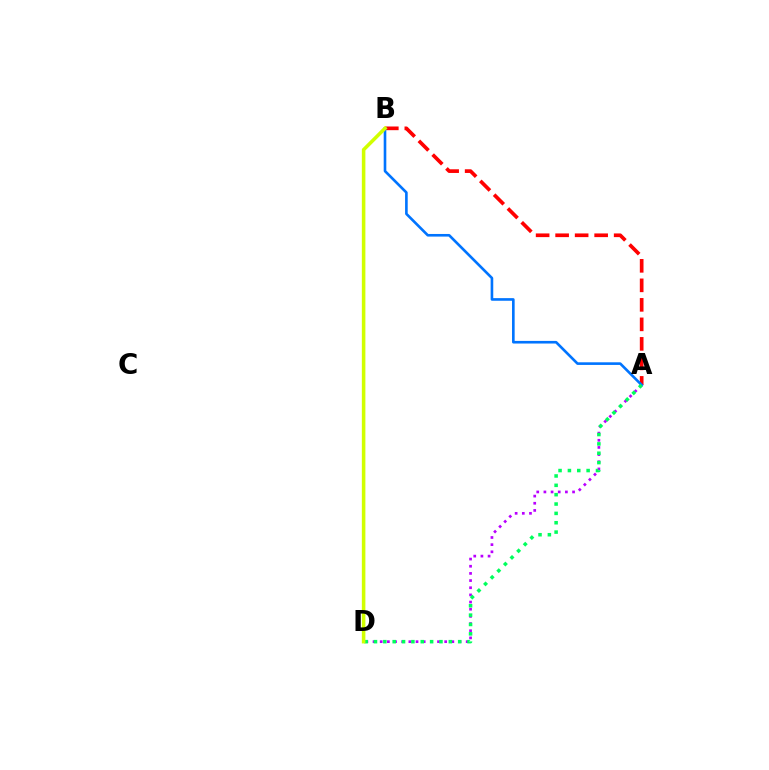{('A', 'B'): [{'color': '#ff0000', 'line_style': 'dashed', 'thickness': 2.65}, {'color': '#0074ff', 'line_style': 'solid', 'thickness': 1.89}], ('A', 'D'): [{'color': '#b900ff', 'line_style': 'dotted', 'thickness': 1.95}, {'color': '#00ff5c', 'line_style': 'dotted', 'thickness': 2.54}], ('B', 'D'): [{'color': '#d1ff00', 'line_style': 'solid', 'thickness': 2.56}]}